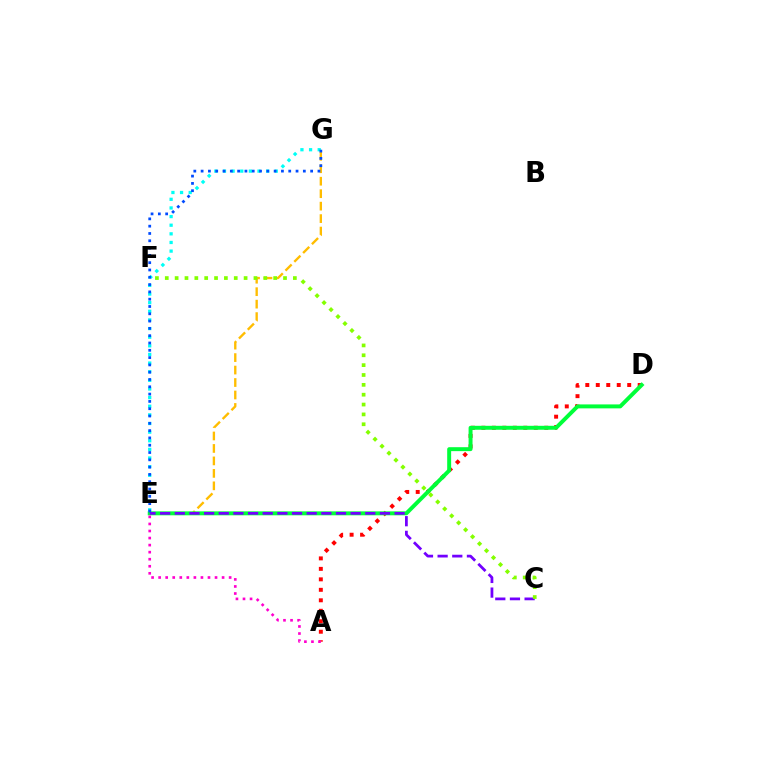{('A', 'D'): [{'color': '#ff0000', 'line_style': 'dotted', 'thickness': 2.85}], ('E', 'G'): [{'color': '#ffbd00', 'line_style': 'dashed', 'thickness': 1.69}, {'color': '#00fff6', 'line_style': 'dotted', 'thickness': 2.35}, {'color': '#004bff', 'line_style': 'dotted', 'thickness': 1.98}], ('D', 'E'): [{'color': '#00ff39', 'line_style': 'solid', 'thickness': 2.84}], ('C', 'E'): [{'color': '#7200ff', 'line_style': 'dashed', 'thickness': 1.99}], ('A', 'E'): [{'color': '#ff00cf', 'line_style': 'dotted', 'thickness': 1.92}], ('C', 'F'): [{'color': '#84ff00', 'line_style': 'dotted', 'thickness': 2.68}]}